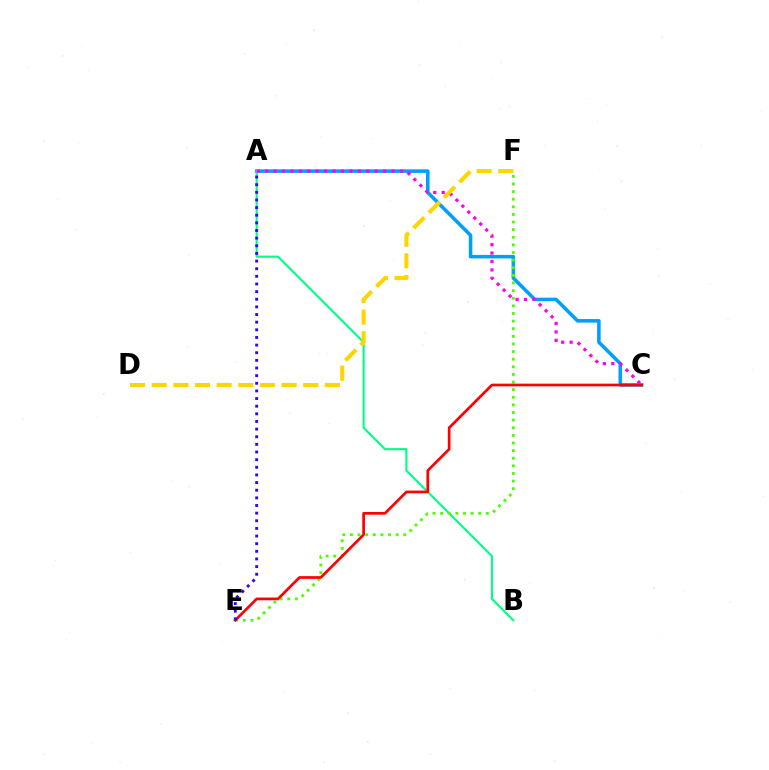{('A', 'C'): [{'color': '#009eff', 'line_style': 'solid', 'thickness': 2.55}, {'color': '#ff00ed', 'line_style': 'dotted', 'thickness': 2.29}], ('A', 'B'): [{'color': '#00ff86', 'line_style': 'solid', 'thickness': 1.53}], ('E', 'F'): [{'color': '#4fff00', 'line_style': 'dotted', 'thickness': 2.07}], ('C', 'E'): [{'color': '#ff0000', 'line_style': 'solid', 'thickness': 1.94}], ('A', 'E'): [{'color': '#3700ff', 'line_style': 'dotted', 'thickness': 2.08}], ('D', 'F'): [{'color': '#ffd500', 'line_style': 'dashed', 'thickness': 2.94}]}